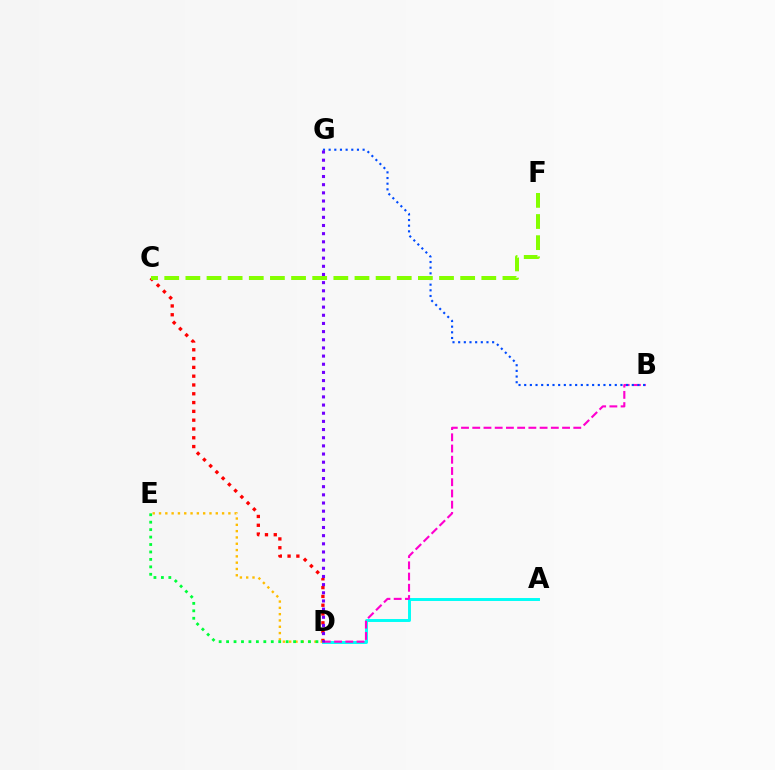{('A', 'D'): [{'color': '#00fff6', 'line_style': 'solid', 'thickness': 2.12}], ('C', 'D'): [{'color': '#ff0000', 'line_style': 'dotted', 'thickness': 2.39}], ('B', 'D'): [{'color': '#ff00cf', 'line_style': 'dashed', 'thickness': 1.53}], ('B', 'G'): [{'color': '#004bff', 'line_style': 'dotted', 'thickness': 1.54}], ('D', 'E'): [{'color': '#ffbd00', 'line_style': 'dotted', 'thickness': 1.71}, {'color': '#00ff39', 'line_style': 'dotted', 'thickness': 2.02}], ('C', 'F'): [{'color': '#84ff00', 'line_style': 'dashed', 'thickness': 2.87}], ('D', 'G'): [{'color': '#7200ff', 'line_style': 'dotted', 'thickness': 2.22}]}